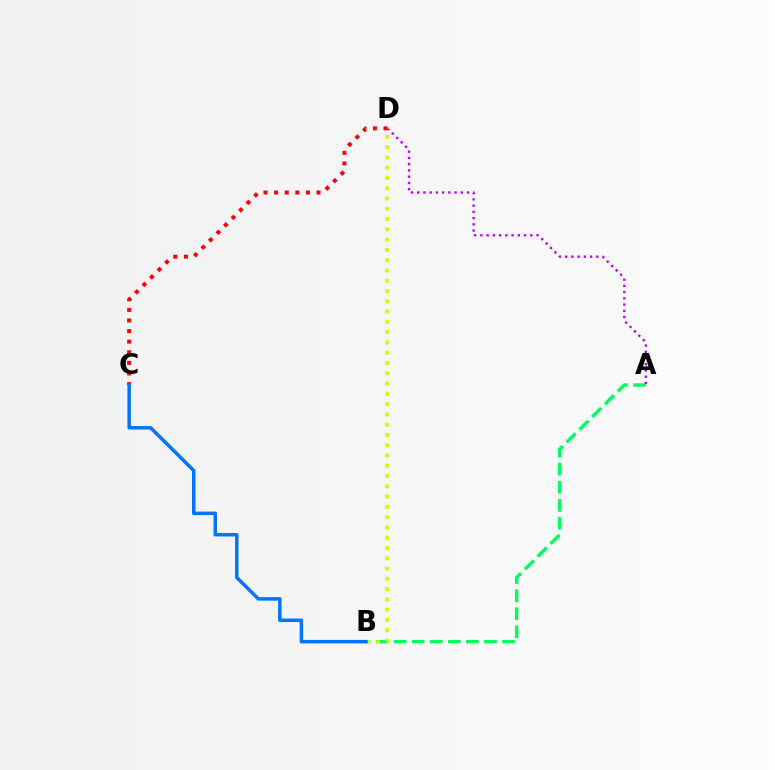{('A', 'B'): [{'color': '#00ff5c', 'line_style': 'dashed', 'thickness': 2.45}], ('A', 'D'): [{'color': '#b900ff', 'line_style': 'dotted', 'thickness': 1.69}], ('B', 'D'): [{'color': '#d1ff00', 'line_style': 'dotted', 'thickness': 2.79}], ('C', 'D'): [{'color': '#ff0000', 'line_style': 'dotted', 'thickness': 2.88}], ('B', 'C'): [{'color': '#0074ff', 'line_style': 'solid', 'thickness': 2.52}]}